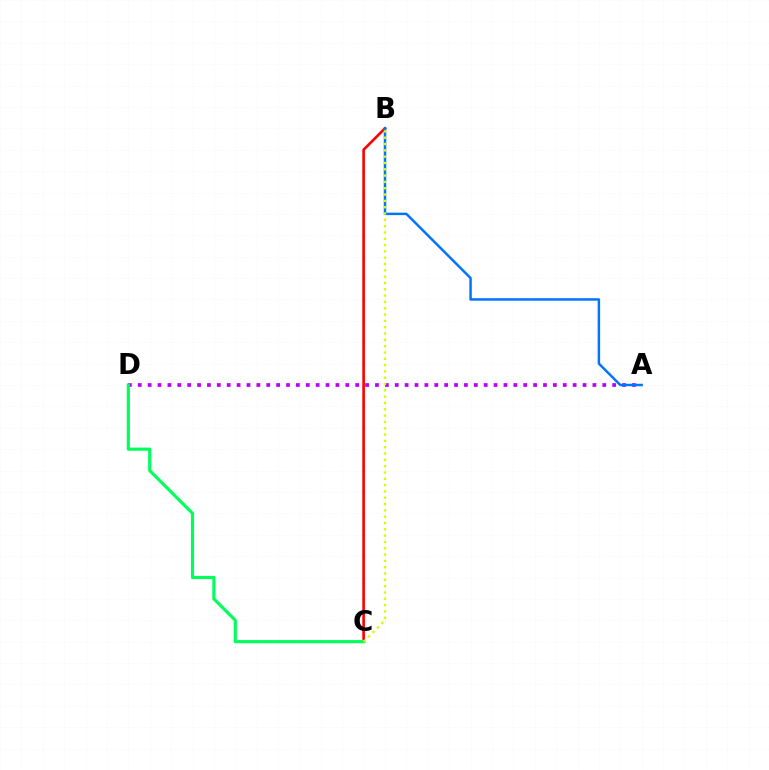{('A', 'D'): [{'color': '#b900ff', 'line_style': 'dotted', 'thickness': 2.69}], ('B', 'C'): [{'color': '#ff0000', 'line_style': 'solid', 'thickness': 1.9}, {'color': '#d1ff00', 'line_style': 'dotted', 'thickness': 1.72}], ('A', 'B'): [{'color': '#0074ff', 'line_style': 'solid', 'thickness': 1.79}], ('C', 'D'): [{'color': '#00ff5c', 'line_style': 'solid', 'thickness': 2.28}]}